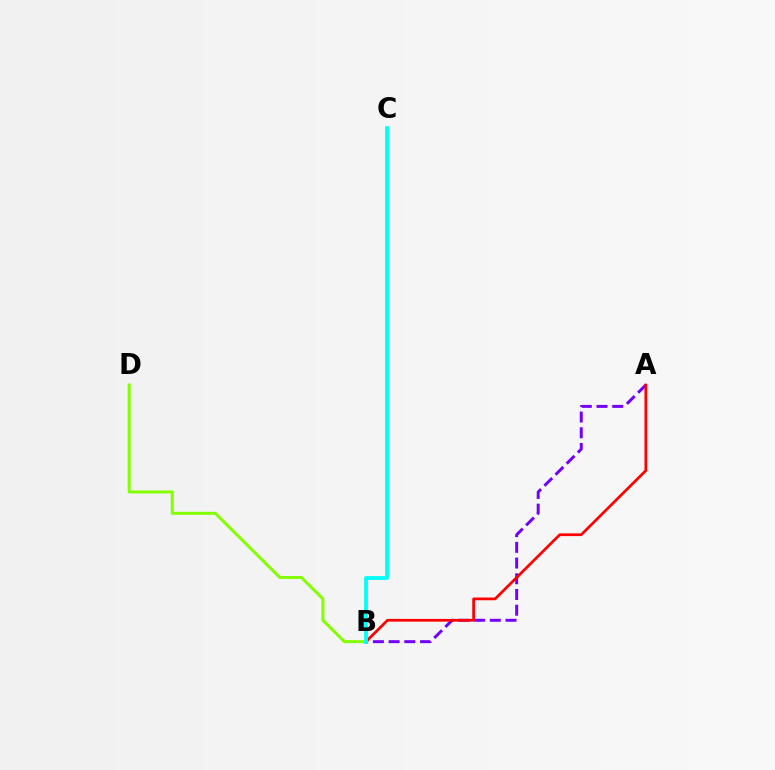{('A', 'B'): [{'color': '#7200ff', 'line_style': 'dashed', 'thickness': 2.14}, {'color': '#ff0000', 'line_style': 'solid', 'thickness': 1.96}], ('B', 'D'): [{'color': '#84ff00', 'line_style': 'solid', 'thickness': 2.16}], ('B', 'C'): [{'color': '#00fff6', 'line_style': 'solid', 'thickness': 2.73}]}